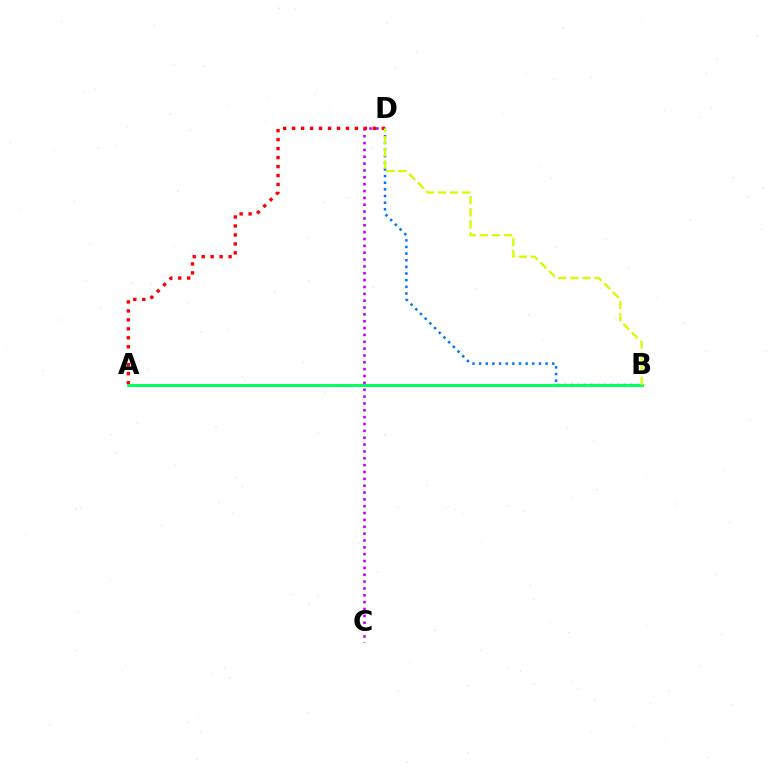{('C', 'D'): [{'color': '#b900ff', 'line_style': 'dotted', 'thickness': 1.86}], ('A', 'D'): [{'color': '#ff0000', 'line_style': 'dotted', 'thickness': 2.44}], ('B', 'D'): [{'color': '#0074ff', 'line_style': 'dotted', 'thickness': 1.81}, {'color': '#d1ff00', 'line_style': 'dashed', 'thickness': 1.64}], ('A', 'B'): [{'color': '#00ff5c', 'line_style': 'solid', 'thickness': 2.1}]}